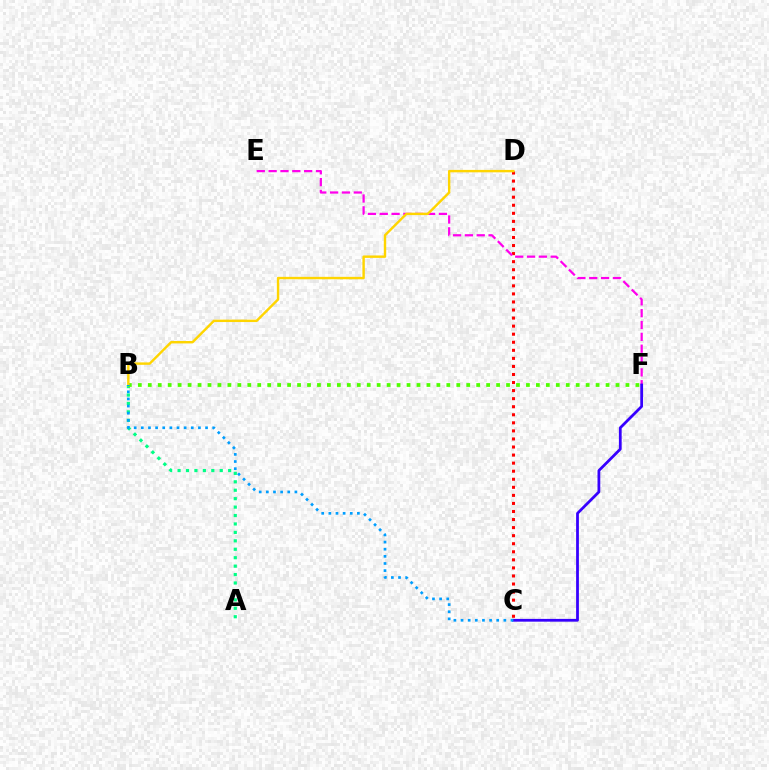{('C', 'D'): [{'color': '#ff0000', 'line_style': 'dotted', 'thickness': 2.19}], ('A', 'B'): [{'color': '#00ff86', 'line_style': 'dotted', 'thickness': 2.29}], ('B', 'F'): [{'color': '#4fff00', 'line_style': 'dotted', 'thickness': 2.7}], ('E', 'F'): [{'color': '#ff00ed', 'line_style': 'dashed', 'thickness': 1.61}], ('C', 'F'): [{'color': '#3700ff', 'line_style': 'solid', 'thickness': 2.0}], ('B', 'D'): [{'color': '#ffd500', 'line_style': 'solid', 'thickness': 1.74}], ('B', 'C'): [{'color': '#009eff', 'line_style': 'dotted', 'thickness': 1.94}]}